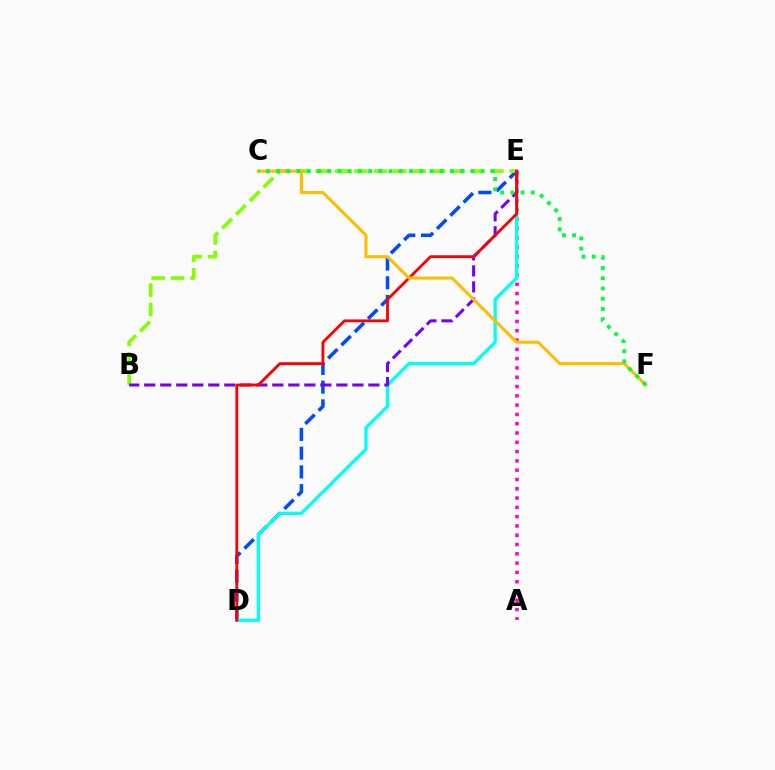{('D', 'E'): [{'color': '#004bff', 'line_style': 'dashed', 'thickness': 2.55}, {'color': '#00fff6', 'line_style': 'solid', 'thickness': 2.37}, {'color': '#ff0000', 'line_style': 'solid', 'thickness': 2.04}], ('A', 'E'): [{'color': '#ff00cf', 'line_style': 'dotted', 'thickness': 2.53}], ('B', 'E'): [{'color': '#84ff00', 'line_style': 'dashed', 'thickness': 2.64}, {'color': '#7200ff', 'line_style': 'dashed', 'thickness': 2.18}], ('C', 'F'): [{'color': '#ffbd00', 'line_style': 'solid', 'thickness': 2.21}, {'color': '#00ff39', 'line_style': 'dotted', 'thickness': 2.78}]}